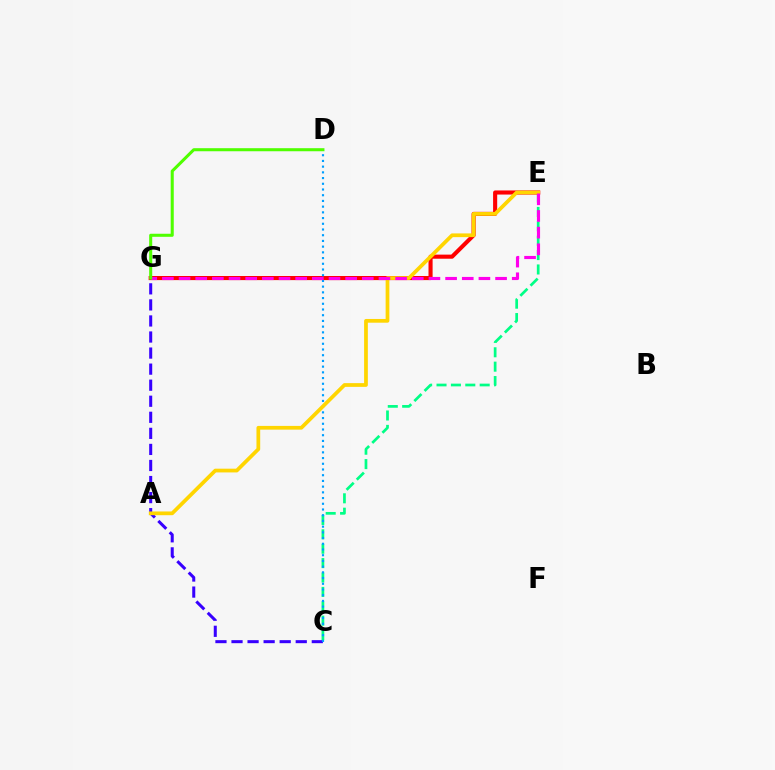{('C', 'E'): [{'color': '#00ff86', 'line_style': 'dashed', 'thickness': 1.95}], ('E', 'G'): [{'color': '#ff0000', 'line_style': 'solid', 'thickness': 2.95}, {'color': '#ff00ed', 'line_style': 'dashed', 'thickness': 2.26}], ('C', 'G'): [{'color': '#3700ff', 'line_style': 'dashed', 'thickness': 2.18}], ('C', 'D'): [{'color': '#009eff', 'line_style': 'dotted', 'thickness': 1.55}], ('A', 'E'): [{'color': '#ffd500', 'line_style': 'solid', 'thickness': 2.69}], ('D', 'G'): [{'color': '#4fff00', 'line_style': 'solid', 'thickness': 2.2}]}